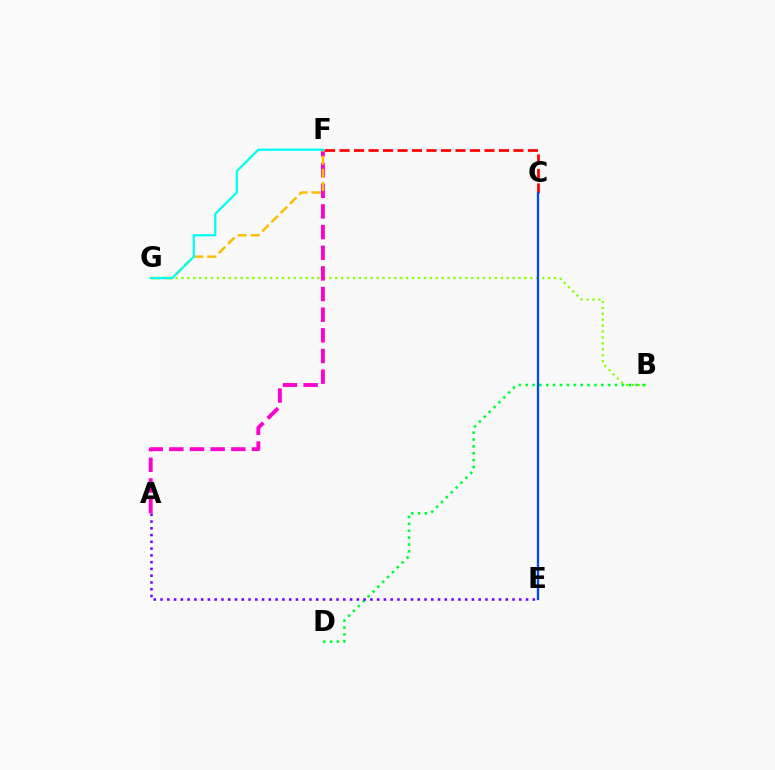{('B', 'G'): [{'color': '#84ff00', 'line_style': 'dotted', 'thickness': 1.61}], ('B', 'D'): [{'color': '#00ff39', 'line_style': 'dotted', 'thickness': 1.87}], ('A', 'F'): [{'color': '#ff00cf', 'line_style': 'dashed', 'thickness': 2.81}], ('C', 'F'): [{'color': '#ff0000', 'line_style': 'dashed', 'thickness': 1.97}], ('C', 'E'): [{'color': '#004bff', 'line_style': 'solid', 'thickness': 1.66}], ('A', 'E'): [{'color': '#7200ff', 'line_style': 'dotted', 'thickness': 1.84}], ('F', 'G'): [{'color': '#ffbd00', 'line_style': 'dashed', 'thickness': 1.78}, {'color': '#00fff6', 'line_style': 'solid', 'thickness': 1.63}]}